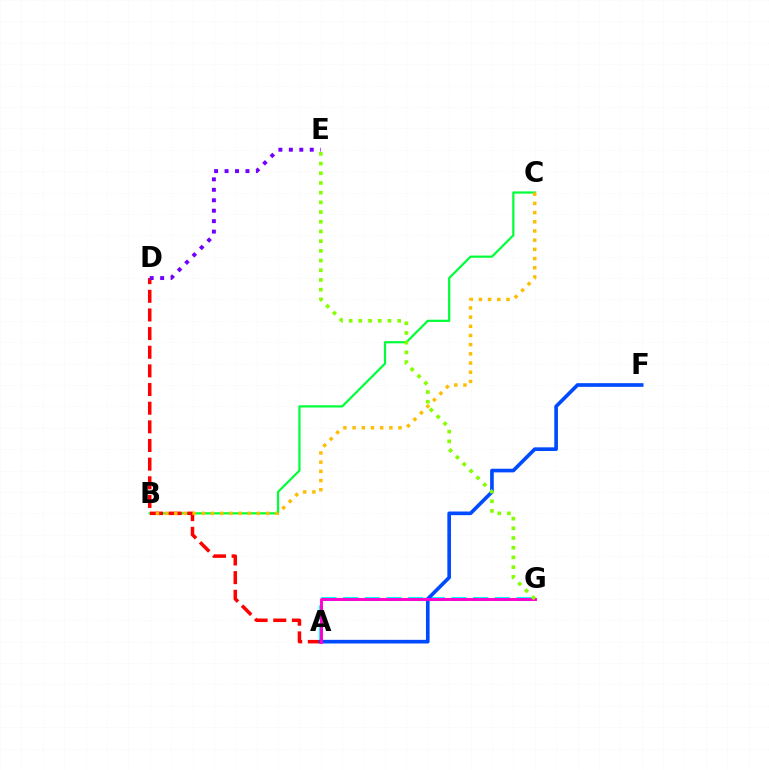{('A', 'G'): [{'color': '#00fff6', 'line_style': 'dashed', 'thickness': 2.94}, {'color': '#ff00cf', 'line_style': 'solid', 'thickness': 2.11}], ('B', 'C'): [{'color': '#00ff39', 'line_style': 'solid', 'thickness': 1.6}, {'color': '#ffbd00', 'line_style': 'dotted', 'thickness': 2.5}], ('A', 'D'): [{'color': '#ff0000', 'line_style': 'dashed', 'thickness': 2.53}], ('A', 'F'): [{'color': '#004bff', 'line_style': 'solid', 'thickness': 2.63}], ('D', 'E'): [{'color': '#7200ff', 'line_style': 'dotted', 'thickness': 2.84}], ('E', 'G'): [{'color': '#84ff00', 'line_style': 'dotted', 'thickness': 2.64}]}